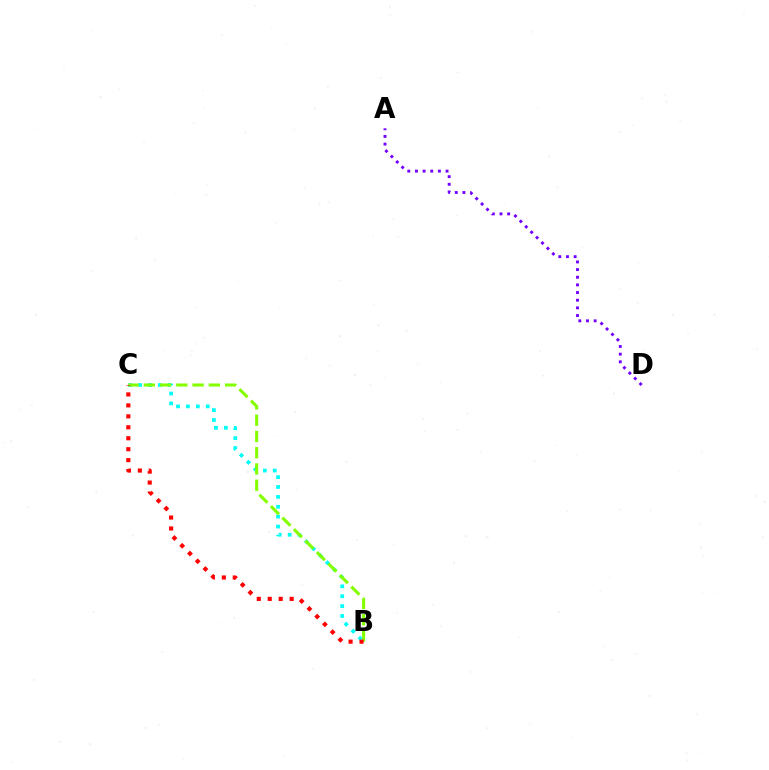{('B', 'C'): [{'color': '#00fff6', 'line_style': 'dotted', 'thickness': 2.69}, {'color': '#84ff00', 'line_style': 'dashed', 'thickness': 2.21}, {'color': '#ff0000', 'line_style': 'dotted', 'thickness': 2.98}], ('A', 'D'): [{'color': '#7200ff', 'line_style': 'dotted', 'thickness': 2.08}]}